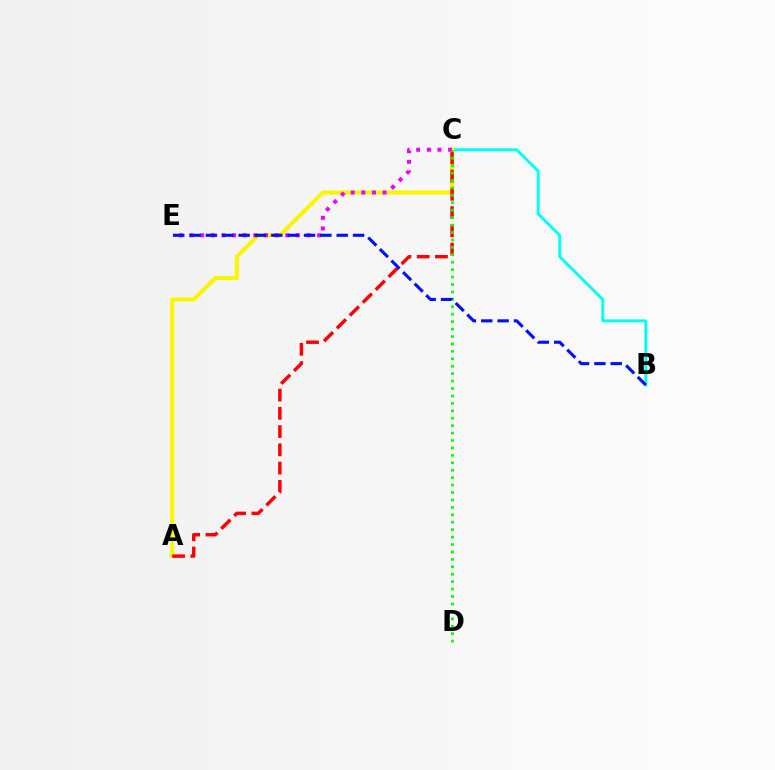{('B', 'C'): [{'color': '#00fff6', 'line_style': 'solid', 'thickness': 2.11}], ('A', 'C'): [{'color': '#fcf500', 'line_style': 'solid', 'thickness': 2.93}, {'color': '#ff0000', 'line_style': 'dashed', 'thickness': 2.48}], ('C', 'E'): [{'color': '#ee00ff', 'line_style': 'dotted', 'thickness': 2.89}], ('C', 'D'): [{'color': '#08ff00', 'line_style': 'dotted', 'thickness': 2.02}], ('B', 'E'): [{'color': '#0010ff', 'line_style': 'dashed', 'thickness': 2.22}]}